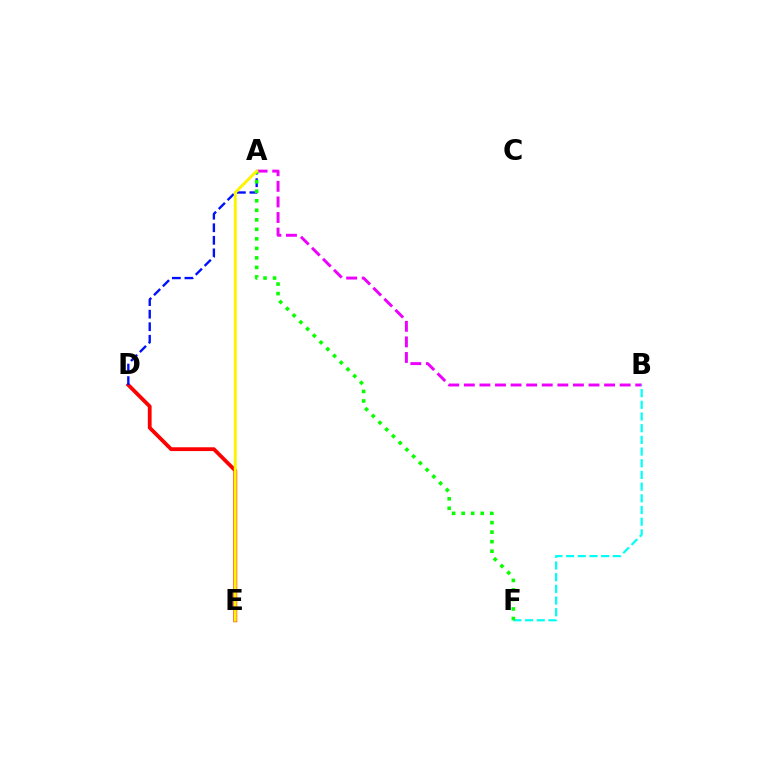{('A', 'B'): [{'color': '#ee00ff', 'line_style': 'dashed', 'thickness': 2.12}], ('B', 'F'): [{'color': '#00fff6', 'line_style': 'dashed', 'thickness': 1.59}], ('D', 'E'): [{'color': '#ff0000', 'line_style': 'solid', 'thickness': 2.73}], ('A', 'D'): [{'color': '#0010ff', 'line_style': 'dashed', 'thickness': 1.71}], ('A', 'F'): [{'color': '#08ff00', 'line_style': 'dotted', 'thickness': 2.59}], ('A', 'E'): [{'color': '#fcf500', 'line_style': 'solid', 'thickness': 2.11}]}